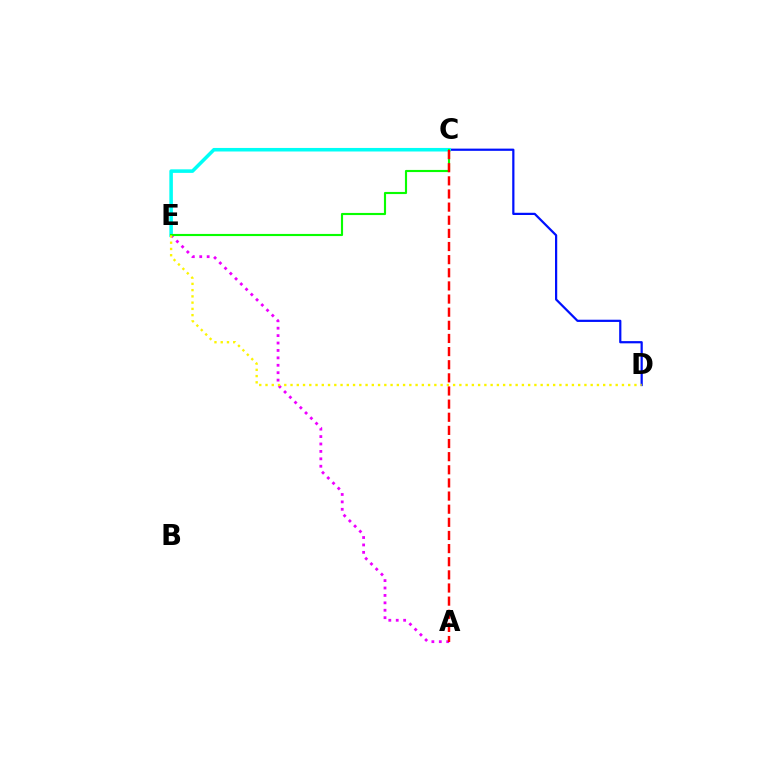{('C', 'D'): [{'color': '#0010ff', 'line_style': 'solid', 'thickness': 1.6}], ('C', 'E'): [{'color': '#00fff6', 'line_style': 'solid', 'thickness': 2.55}, {'color': '#08ff00', 'line_style': 'solid', 'thickness': 1.54}], ('A', 'E'): [{'color': '#ee00ff', 'line_style': 'dotted', 'thickness': 2.02}], ('D', 'E'): [{'color': '#fcf500', 'line_style': 'dotted', 'thickness': 1.7}], ('A', 'C'): [{'color': '#ff0000', 'line_style': 'dashed', 'thickness': 1.78}]}